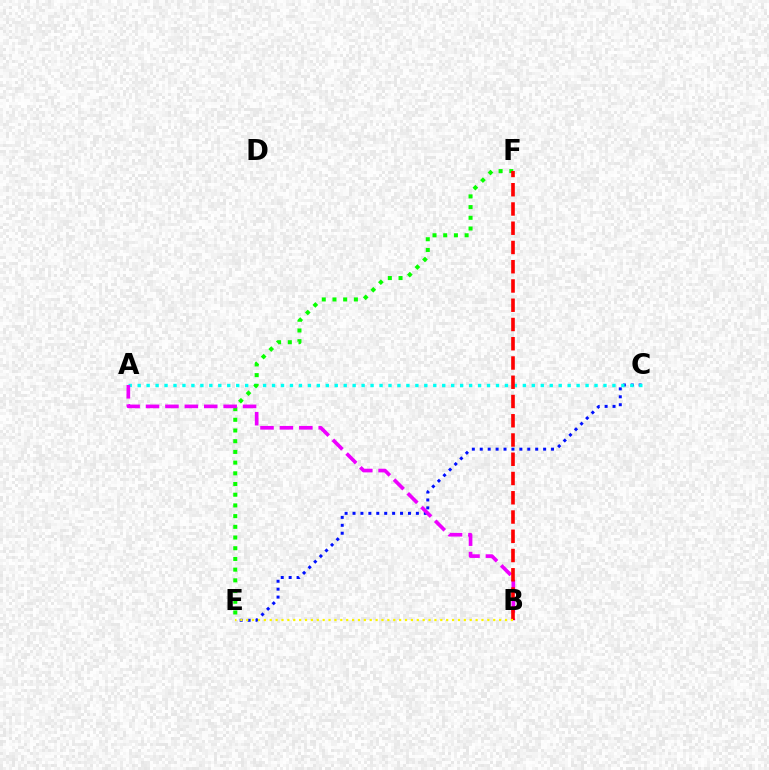{('C', 'E'): [{'color': '#0010ff', 'line_style': 'dotted', 'thickness': 2.15}], ('A', 'C'): [{'color': '#00fff6', 'line_style': 'dotted', 'thickness': 2.43}], ('E', 'F'): [{'color': '#08ff00', 'line_style': 'dotted', 'thickness': 2.91}], ('A', 'B'): [{'color': '#ee00ff', 'line_style': 'dashed', 'thickness': 2.64}], ('B', 'F'): [{'color': '#ff0000', 'line_style': 'dashed', 'thickness': 2.62}], ('B', 'E'): [{'color': '#fcf500', 'line_style': 'dotted', 'thickness': 1.6}]}